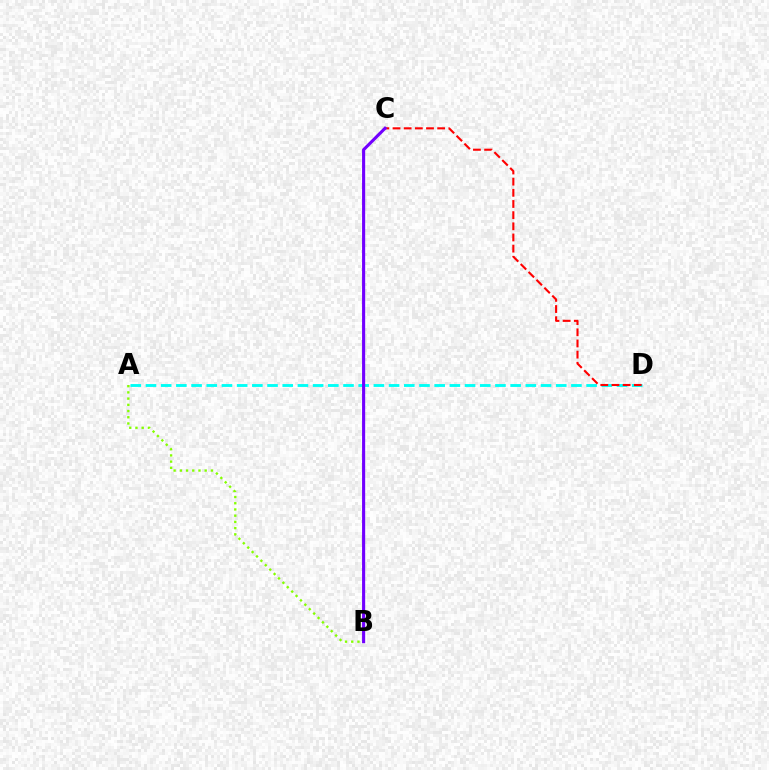{('A', 'D'): [{'color': '#00fff6', 'line_style': 'dashed', 'thickness': 2.06}], ('C', 'D'): [{'color': '#ff0000', 'line_style': 'dashed', 'thickness': 1.52}], ('A', 'B'): [{'color': '#84ff00', 'line_style': 'dotted', 'thickness': 1.69}], ('B', 'C'): [{'color': '#7200ff', 'line_style': 'solid', 'thickness': 2.24}]}